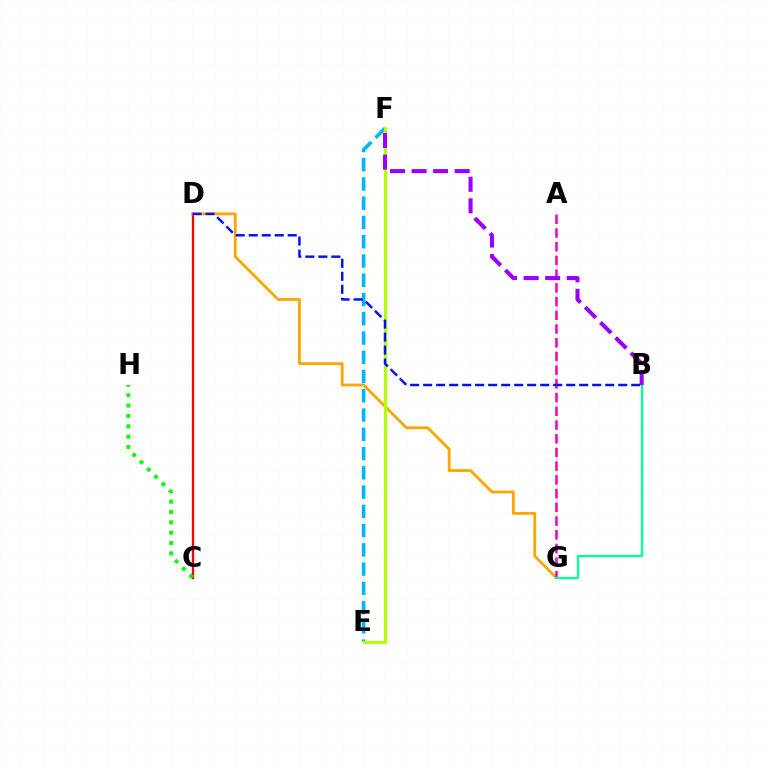{('C', 'D'): [{'color': '#ff0000', 'line_style': 'solid', 'thickness': 1.67}], ('E', 'F'): [{'color': '#00b5ff', 'line_style': 'dashed', 'thickness': 2.62}, {'color': '#b3ff00', 'line_style': 'solid', 'thickness': 2.33}], ('D', 'G'): [{'color': '#ffa500', 'line_style': 'solid', 'thickness': 2.02}], ('A', 'G'): [{'color': '#ff00bd', 'line_style': 'dashed', 'thickness': 1.86}], ('B', 'D'): [{'color': '#0010ff', 'line_style': 'dashed', 'thickness': 1.77}], ('B', 'G'): [{'color': '#00ff9d', 'line_style': 'solid', 'thickness': 1.62}], ('C', 'H'): [{'color': '#08ff00', 'line_style': 'dotted', 'thickness': 2.81}], ('B', 'F'): [{'color': '#9b00ff', 'line_style': 'dashed', 'thickness': 2.93}]}